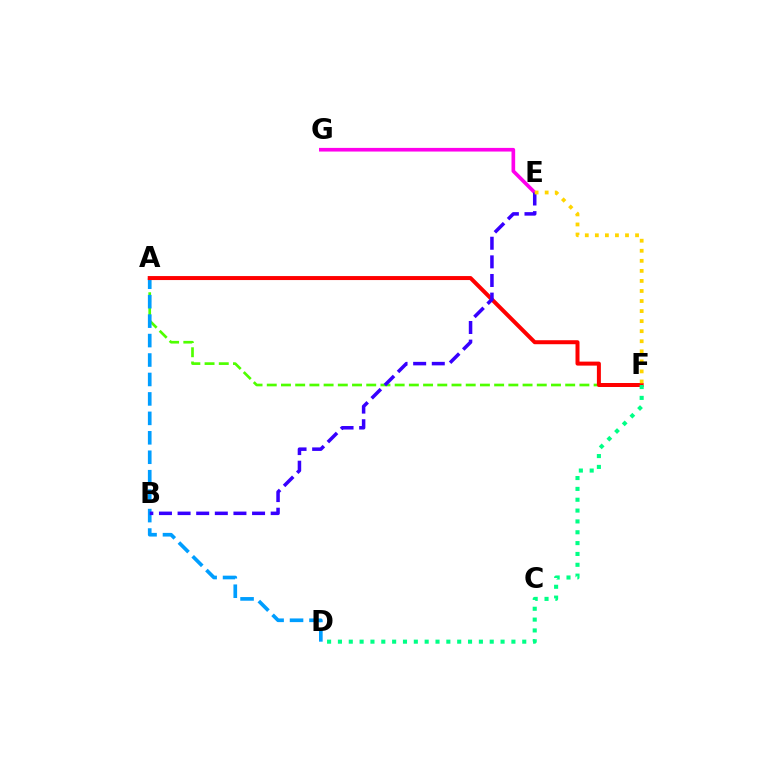{('E', 'G'): [{'color': '#ff00ed', 'line_style': 'solid', 'thickness': 2.63}], ('A', 'F'): [{'color': '#4fff00', 'line_style': 'dashed', 'thickness': 1.93}, {'color': '#ff0000', 'line_style': 'solid', 'thickness': 2.88}], ('A', 'D'): [{'color': '#009eff', 'line_style': 'dashed', 'thickness': 2.64}], ('D', 'F'): [{'color': '#00ff86', 'line_style': 'dotted', 'thickness': 2.95}], ('B', 'E'): [{'color': '#3700ff', 'line_style': 'dashed', 'thickness': 2.53}], ('E', 'F'): [{'color': '#ffd500', 'line_style': 'dotted', 'thickness': 2.73}]}